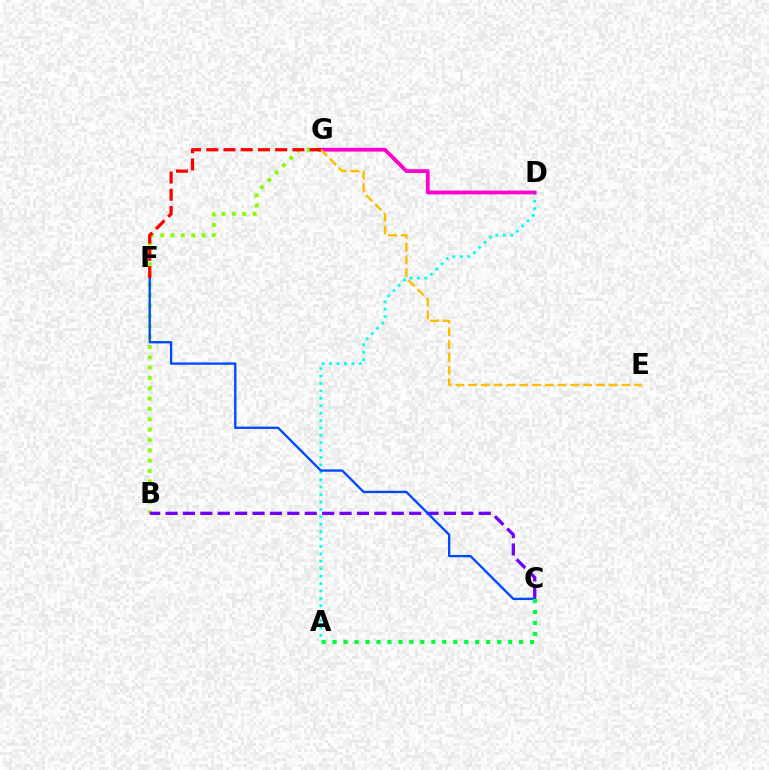{('B', 'G'): [{'color': '#84ff00', 'line_style': 'dotted', 'thickness': 2.81}], ('B', 'C'): [{'color': '#7200ff', 'line_style': 'dashed', 'thickness': 2.36}], ('A', 'D'): [{'color': '#00fff6', 'line_style': 'dotted', 'thickness': 2.01}], ('D', 'G'): [{'color': '#ff00cf', 'line_style': 'solid', 'thickness': 2.71}], ('C', 'F'): [{'color': '#004bff', 'line_style': 'solid', 'thickness': 1.69}], ('E', 'G'): [{'color': '#ffbd00', 'line_style': 'dashed', 'thickness': 1.74}], ('A', 'C'): [{'color': '#00ff39', 'line_style': 'dotted', 'thickness': 2.98}], ('F', 'G'): [{'color': '#ff0000', 'line_style': 'dashed', 'thickness': 2.34}]}